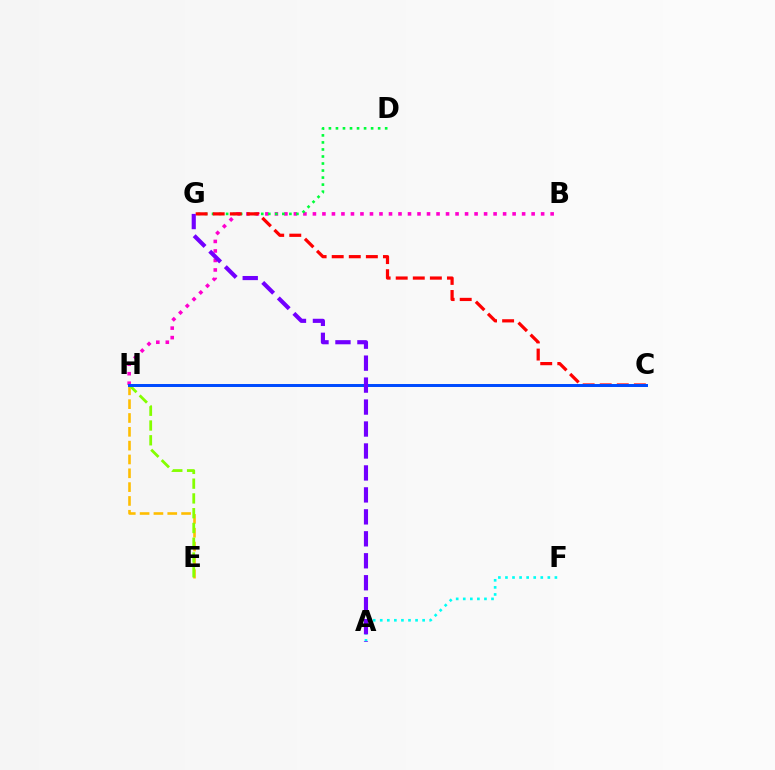{('B', 'H'): [{'color': '#ff00cf', 'line_style': 'dotted', 'thickness': 2.58}], ('E', 'H'): [{'color': '#ffbd00', 'line_style': 'dashed', 'thickness': 1.88}, {'color': '#84ff00', 'line_style': 'dashed', 'thickness': 2.01}], ('D', 'G'): [{'color': '#00ff39', 'line_style': 'dotted', 'thickness': 1.91}], ('C', 'G'): [{'color': '#ff0000', 'line_style': 'dashed', 'thickness': 2.32}], ('C', 'H'): [{'color': '#004bff', 'line_style': 'solid', 'thickness': 2.14}], ('A', 'F'): [{'color': '#00fff6', 'line_style': 'dotted', 'thickness': 1.92}], ('A', 'G'): [{'color': '#7200ff', 'line_style': 'dashed', 'thickness': 2.98}]}